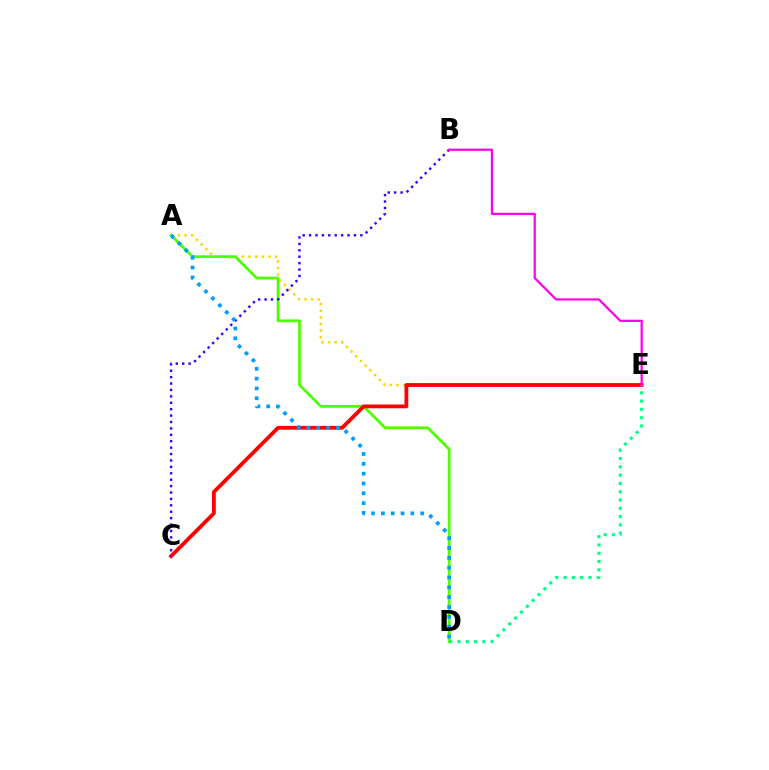{('A', 'E'): [{'color': '#ffd500', 'line_style': 'dotted', 'thickness': 1.8}], ('A', 'D'): [{'color': '#4fff00', 'line_style': 'solid', 'thickness': 2.0}, {'color': '#009eff', 'line_style': 'dotted', 'thickness': 2.67}], ('C', 'E'): [{'color': '#ff0000', 'line_style': 'solid', 'thickness': 2.73}], ('B', 'C'): [{'color': '#3700ff', 'line_style': 'dotted', 'thickness': 1.74}], ('D', 'E'): [{'color': '#00ff86', 'line_style': 'dotted', 'thickness': 2.25}], ('B', 'E'): [{'color': '#ff00ed', 'line_style': 'solid', 'thickness': 1.6}]}